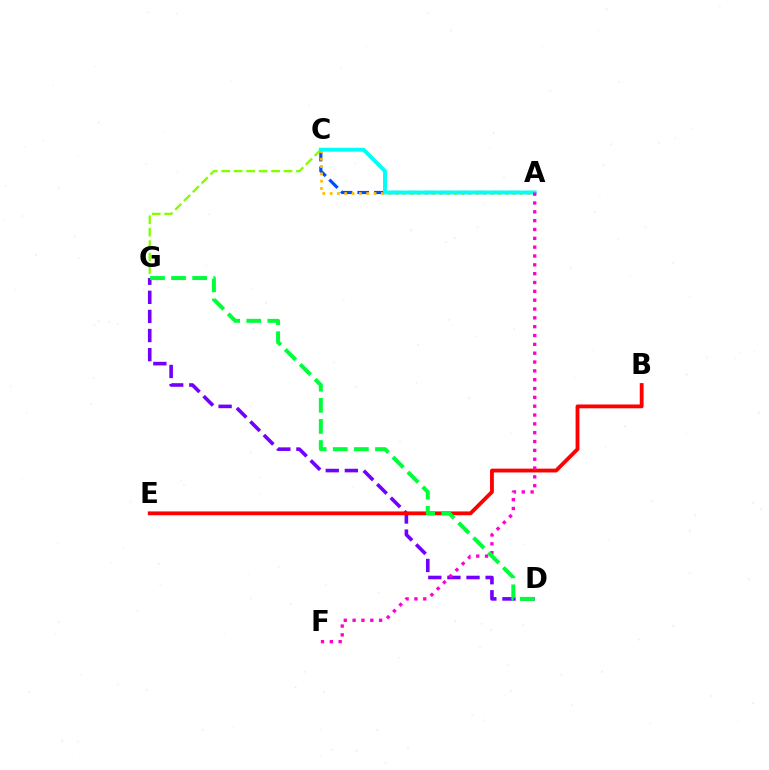{('D', 'G'): [{'color': '#7200ff', 'line_style': 'dashed', 'thickness': 2.6}, {'color': '#00ff39', 'line_style': 'dashed', 'thickness': 2.86}], ('A', 'C'): [{'color': '#004bff', 'line_style': 'dashed', 'thickness': 2.27}, {'color': '#ffbd00', 'line_style': 'dotted', 'thickness': 1.99}, {'color': '#00fff6', 'line_style': 'solid', 'thickness': 2.82}], ('C', 'G'): [{'color': '#84ff00', 'line_style': 'dashed', 'thickness': 1.69}], ('B', 'E'): [{'color': '#ff0000', 'line_style': 'solid', 'thickness': 2.75}], ('A', 'F'): [{'color': '#ff00cf', 'line_style': 'dotted', 'thickness': 2.4}]}